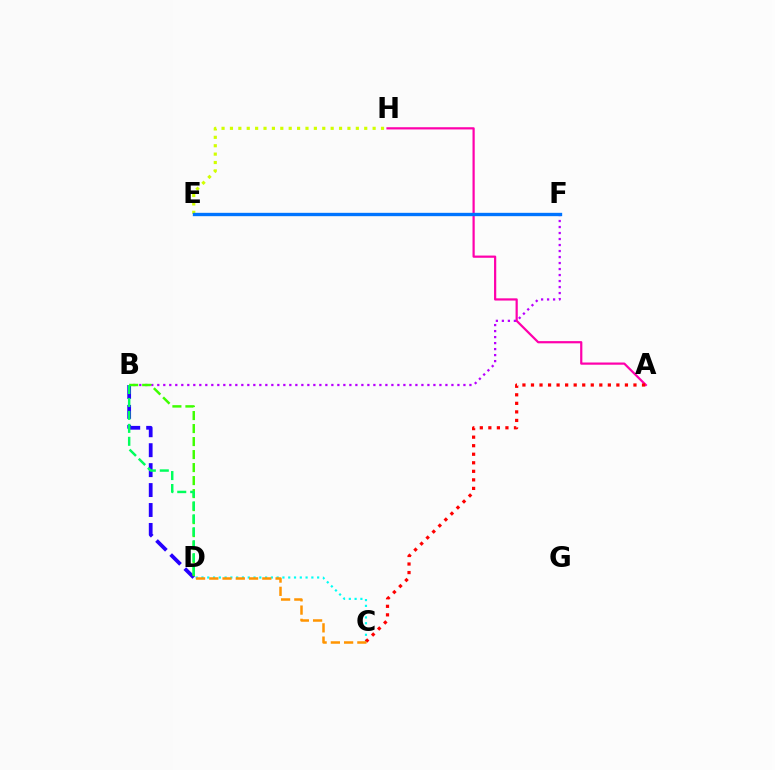{('A', 'H'): [{'color': '#ff00ac', 'line_style': 'solid', 'thickness': 1.59}], ('E', 'H'): [{'color': '#d1ff00', 'line_style': 'dotted', 'thickness': 2.28}], ('B', 'D'): [{'color': '#2500ff', 'line_style': 'dashed', 'thickness': 2.71}, {'color': '#3dff00', 'line_style': 'dashed', 'thickness': 1.77}, {'color': '#00ff5c', 'line_style': 'dashed', 'thickness': 1.76}], ('B', 'F'): [{'color': '#b900ff', 'line_style': 'dotted', 'thickness': 1.63}], ('C', 'D'): [{'color': '#00fff6', 'line_style': 'dotted', 'thickness': 1.57}, {'color': '#ff9400', 'line_style': 'dashed', 'thickness': 1.8}], ('A', 'C'): [{'color': '#ff0000', 'line_style': 'dotted', 'thickness': 2.32}], ('E', 'F'): [{'color': '#0074ff', 'line_style': 'solid', 'thickness': 2.41}]}